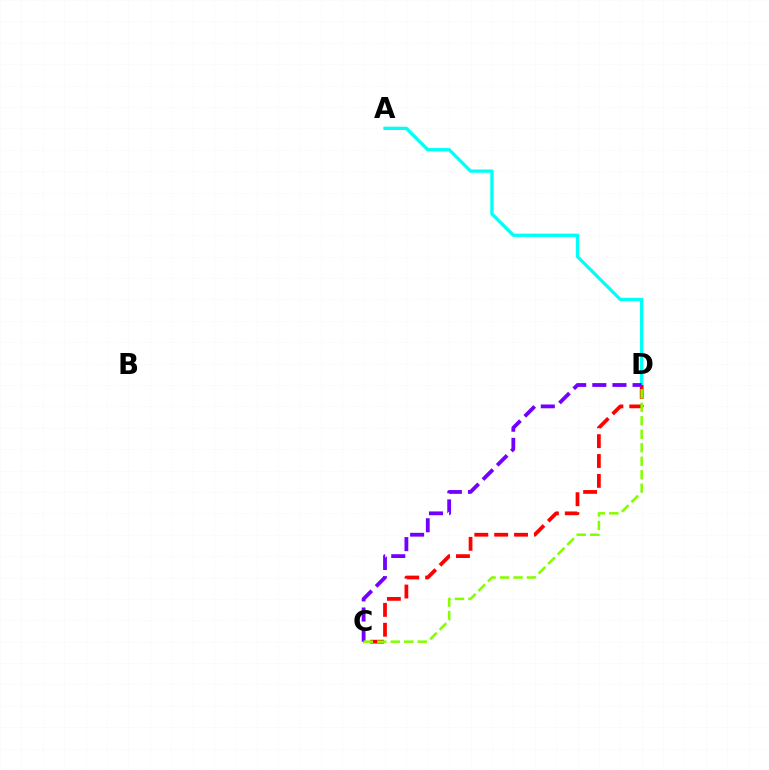{('A', 'D'): [{'color': '#00fff6', 'line_style': 'solid', 'thickness': 2.38}], ('C', 'D'): [{'color': '#ff0000', 'line_style': 'dashed', 'thickness': 2.7}, {'color': '#7200ff', 'line_style': 'dashed', 'thickness': 2.73}, {'color': '#84ff00', 'line_style': 'dashed', 'thickness': 1.83}]}